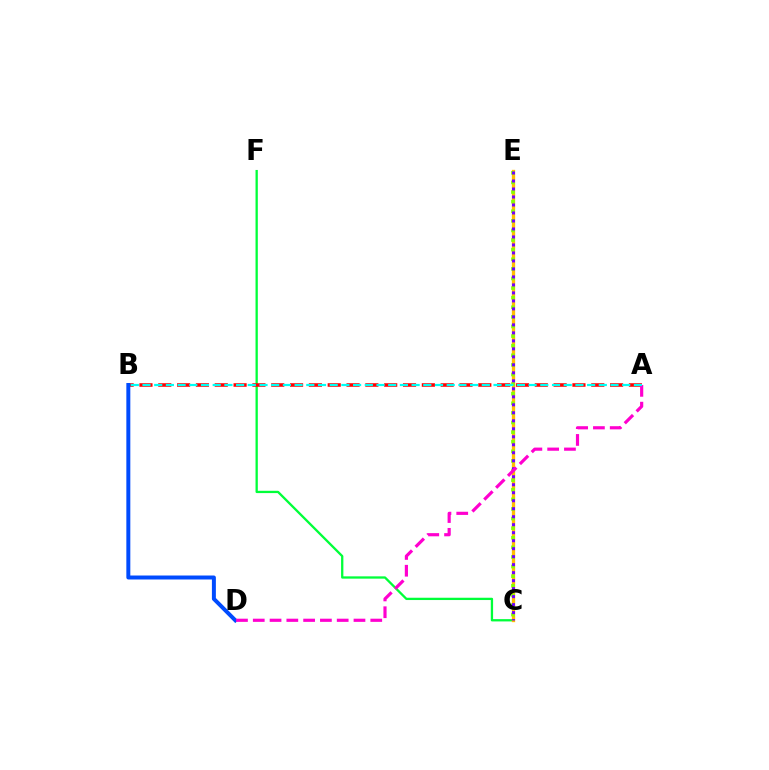{('C', 'F'): [{'color': '#00ff39', 'line_style': 'solid', 'thickness': 1.66}], ('C', 'E'): [{'color': '#ffbd00', 'line_style': 'solid', 'thickness': 2.39}, {'color': '#84ff00', 'line_style': 'dotted', 'thickness': 2.61}, {'color': '#7200ff', 'line_style': 'dotted', 'thickness': 2.17}], ('A', 'B'): [{'color': '#ff0000', 'line_style': 'dashed', 'thickness': 2.56}, {'color': '#00fff6', 'line_style': 'dashed', 'thickness': 1.59}], ('B', 'D'): [{'color': '#004bff', 'line_style': 'solid', 'thickness': 2.86}], ('A', 'D'): [{'color': '#ff00cf', 'line_style': 'dashed', 'thickness': 2.28}]}